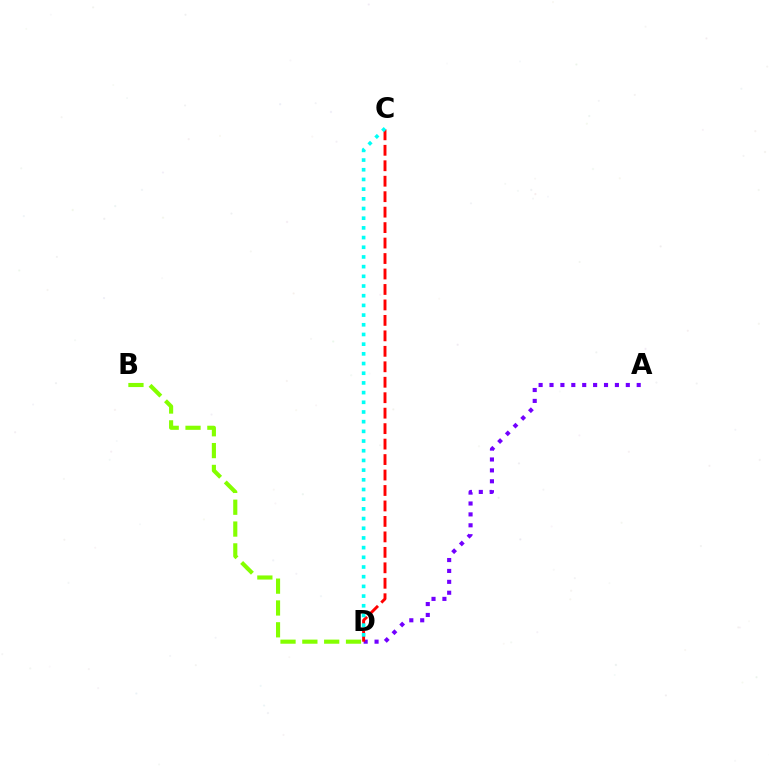{('B', 'D'): [{'color': '#84ff00', 'line_style': 'dashed', 'thickness': 2.97}], ('A', 'D'): [{'color': '#7200ff', 'line_style': 'dotted', 'thickness': 2.96}], ('C', 'D'): [{'color': '#ff0000', 'line_style': 'dashed', 'thickness': 2.1}, {'color': '#00fff6', 'line_style': 'dotted', 'thickness': 2.63}]}